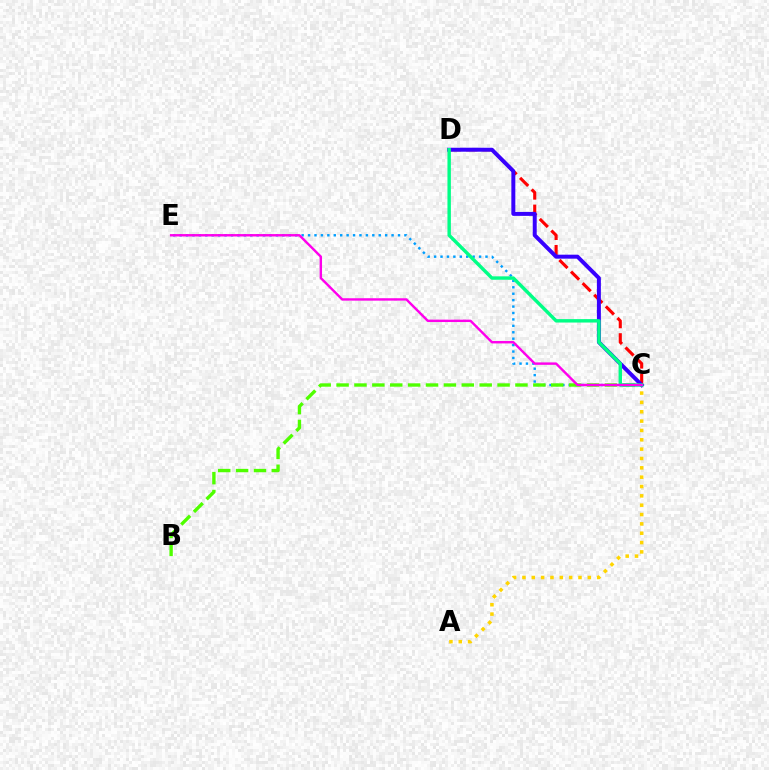{('C', 'D'): [{'color': '#ff0000', 'line_style': 'dashed', 'thickness': 2.23}, {'color': '#3700ff', 'line_style': 'solid', 'thickness': 2.86}, {'color': '#00ff86', 'line_style': 'solid', 'thickness': 2.46}], ('C', 'E'): [{'color': '#009eff', 'line_style': 'dotted', 'thickness': 1.75}, {'color': '#ff00ed', 'line_style': 'solid', 'thickness': 1.74}], ('B', 'C'): [{'color': '#4fff00', 'line_style': 'dashed', 'thickness': 2.43}], ('A', 'C'): [{'color': '#ffd500', 'line_style': 'dotted', 'thickness': 2.54}]}